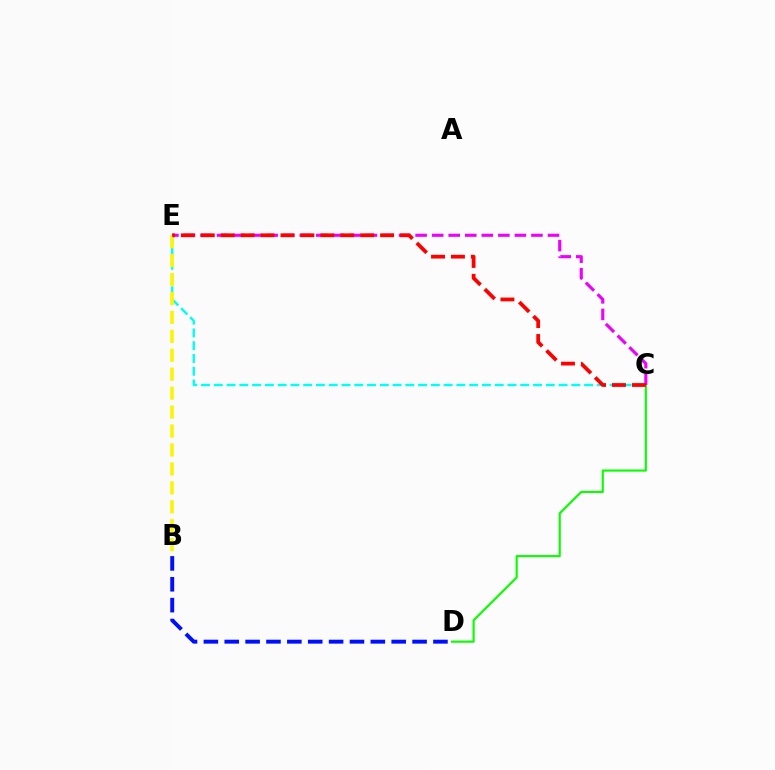{('C', 'D'): [{'color': '#08ff00', 'line_style': 'solid', 'thickness': 1.54}], ('C', 'E'): [{'color': '#00fff6', 'line_style': 'dashed', 'thickness': 1.73}, {'color': '#ee00ff', 'line_style': 'dashed', 'thickness': 2.25}, {'color': '#ff0000', 'line_style': 'dashed', 'thickness': 2.71}], ('B', 'D'): [{'color': '#0010ff', 'line_style': 'dashed', 'thickness': 2.84}], ('B', 'E'): [{'color': '#fcf500', 'line_style': 'dashed', 'thickness': 2.57}]}